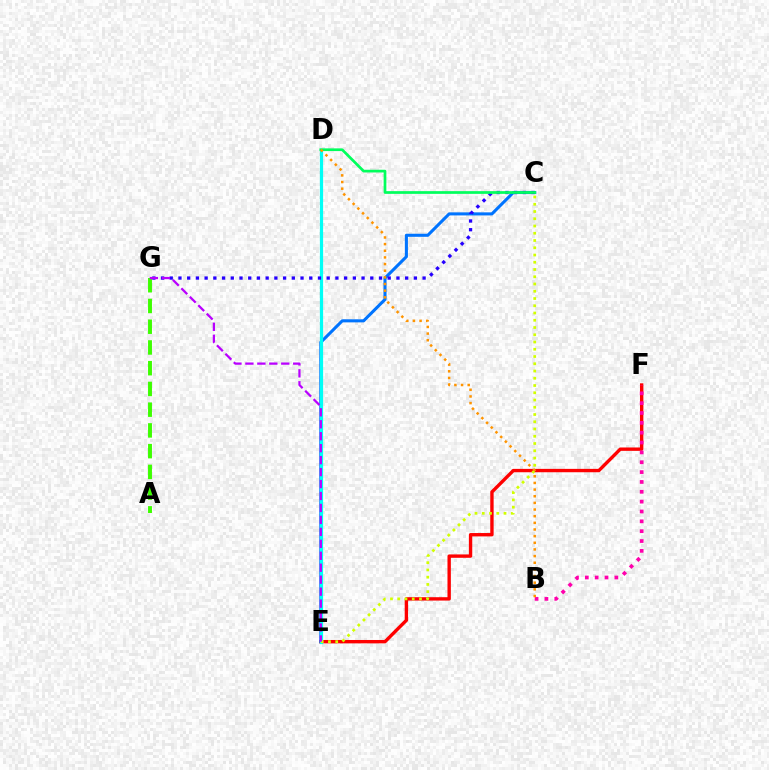{('E', 'F'): [{'color': '#ff0000', 'line_style': 'solid', 'thickness': 2.43}], ('B', 'F'): [{'color': '#ff00ac', 'line_style': 'dotted', 'thickness': 2.68}], ('C', 'E'): [{'color': '#0074ff', 'line_style': 'solid', 'thickness': 2.21}, {'color': '#d1ff00', 'line_style': 'dotted', 'thickness': 1.97}], ('D', 'E'): [{'color': '#00fff6', 'line_style': 'solid', 'thickness': 2.31}], ('A', 'G'): [{'color': '#3dff00', 'line_style': 'dashed', 'thickness': 2.82}], ('C', 'G'): [{'color': '#2500ff', 'line_style': 'dotted', 'thickness': 2.37}], ('C', 'D'): [{'color': '#00ff5c', 'line_style': 'solid', 'thickness': 1.95}], ('E', 'G'): [{'color': '#b900ff', 'line_style': 'dashed', 'thickness': 1.62}], ('B', 'D'): [{'color': '#ff9400', 'line_style': 'dotted', 'thickness': 1.81}]}